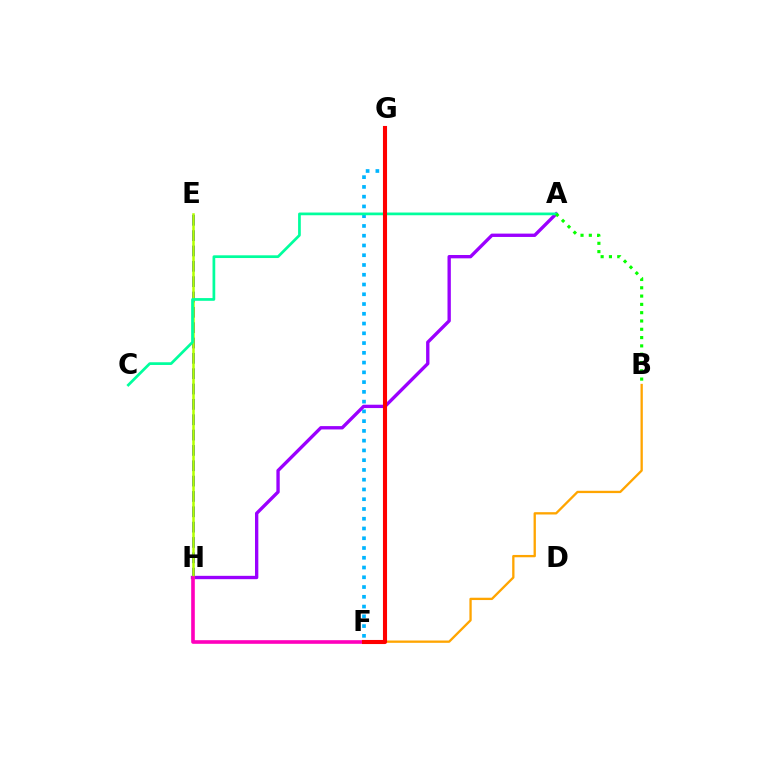{('E', 'H'): [{'color': '#0010ff', 'line_style': 'dashed', 'thickness': 2.08}, {'color': '#b3ff00', 'line_style': 'solid', 'thickness': 1.81}], ('F', 'G'): [{'color': '#00b5ff', 'line_style': 'dotted', 'thickness': 2.65}, {'color': '#ff0000', 'line_style': 'solid', 'thickness': 2.94}], ('A', 'H'): [{'color': '#9b00ff', 'line_style': 'solid', 'thickness': 2.41}], ('B', 'F'): [{'color': '#ffa500', 'line_style': 'solid', 'thickness': 1.67}], ('F', 'H'): [{'color': '#ff00bd', 'line_style': 'solid', 'thickness': 2.61}], ('A', 'C'): [{'color': '#00ff9d', 'line_style': 'solid', 'thickness': 1.96}], ('A', 'B'): [{'color': '#08ff00', 'line_style': 'dotted', 'thickness': 2.26}]}